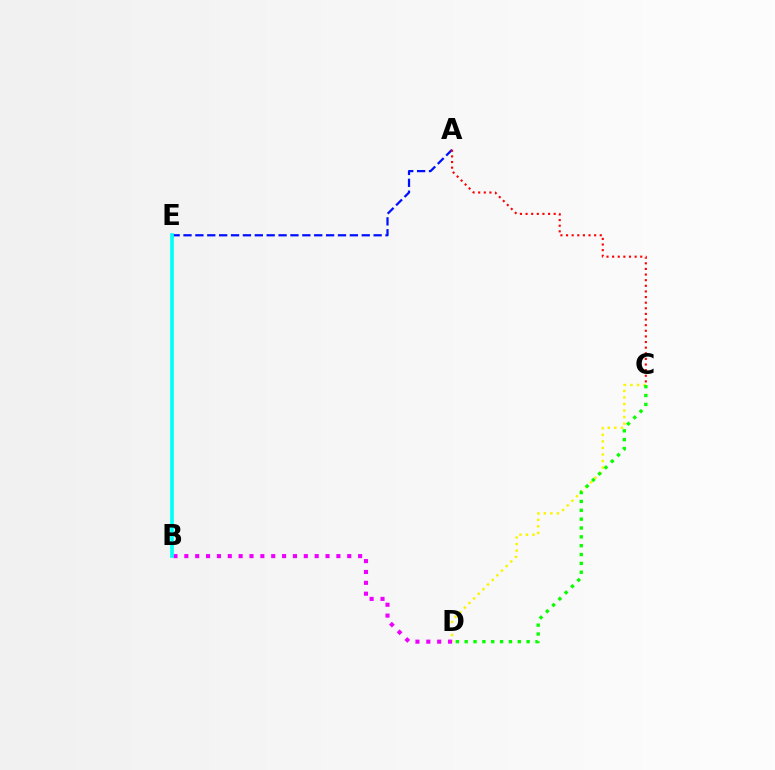{('A', 'E'): [{'color': '#0010ff', 'line_style': 'dashed', 'thickness': 1.61}], ('C', 'D'): [{'color': '#fcf500', 'line_style': 'dotted', 'thickness': 1.78}, {'color': '#08ff00', 'line_style': 'dotted', 'thickness': 2.41}], ('A', 'C'): [{'color': '#ff0000', 'line_style': 'dotted', 'thickness': 1.53}], ('B', 'D'): [{'color': '#ee00ff', 'line_style': 'dotted', 'thickness': 2.95}], ('B', 'E'): [{'color': '#00fff6', 'line_style': 'solid', 'thickness': 2.64}]}